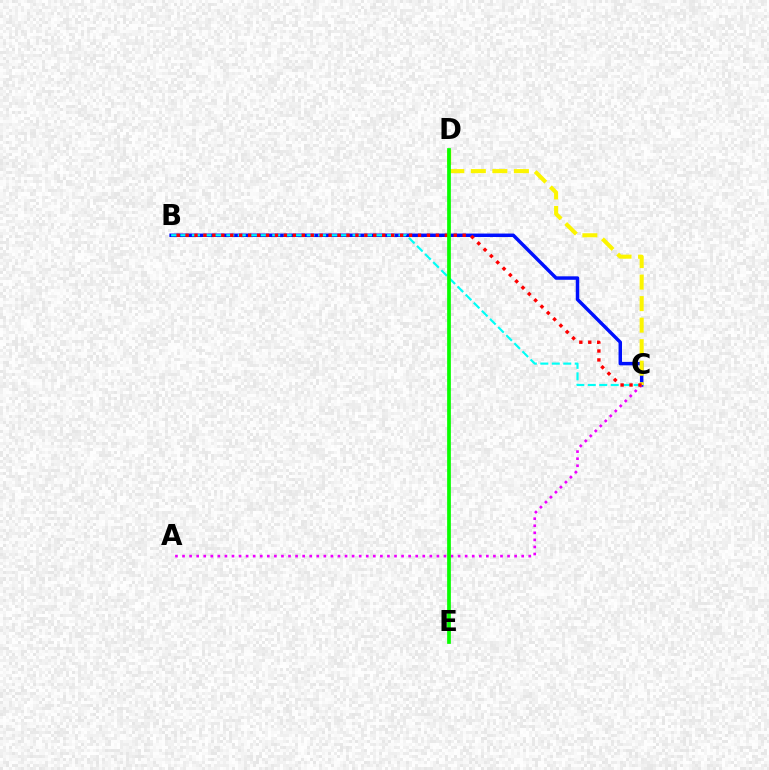{('B', 'C'): [{'color': '#0010ff', 'line_style': 'solid', 'thickness': 2.5}, {'color': '#00fff6', 'line_style': 'dashed', 'thickness': 1.56}, {'color': '#ff0000', 'line_style': 'dotted', 'thickness': 2.43}], ('C', 'D'): [{'color': '#fcf500', 'line_style': 'dashed', 'thickness': 2.92}], ('A', 'C'): [{'color': '#ee00ff', 'line_style': 'dotted', 'thickness': 1.92}], ('D', 'E'): [{'color': '#08ff00', 'line_style': 'solid', 'thickness': 2.68}]}